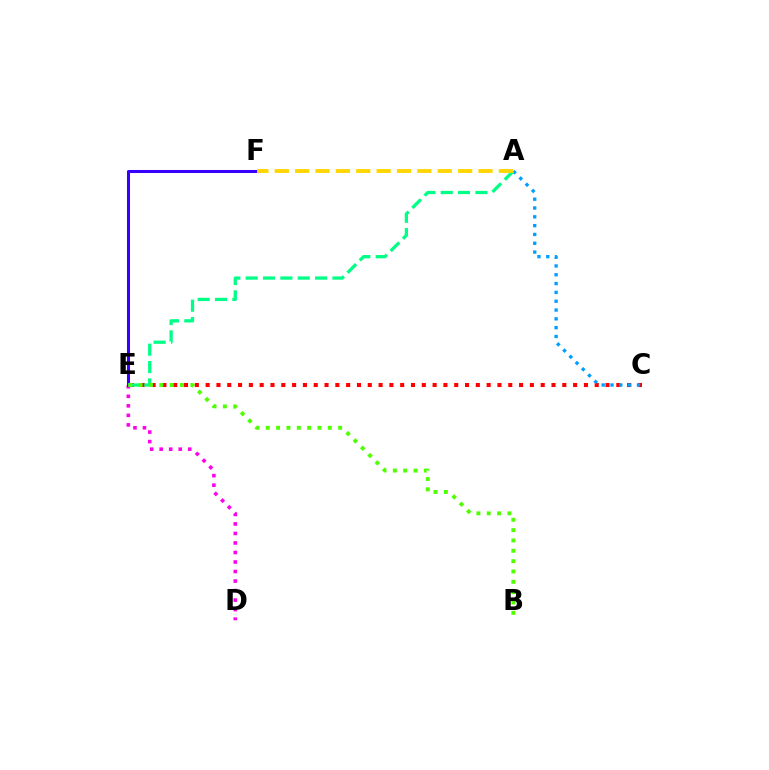{('C', 'E'): [{'color': '#ff0000', 'line_style': 'dotted', 'thickness': 2.94}], ('A', 'C'): [{'color': '#009eff', 'line_style': 'dotted', 'thickness': 2.4}], ('D', 'E'): [{'color': '#ff00ed', 'line_style': 'dotted', 'thickness': 2.59}], ('E', 'F'): [{'color': '#3700ff', 'line_style': 'solid', 'thickness': 2.19}], ('A', 'E'): [{'color': '#00ff86', 'line_style': 'dashed', 'thickness': 2.36}], ('A', 'F'): [{'color': '#ffd500', 'line_style': 'dashed', 'thickness': 2.77}], ('B', 'E'): [{'color': '#4fff00', 'line_style': 'dotted', 'thickness': 2.81}]}